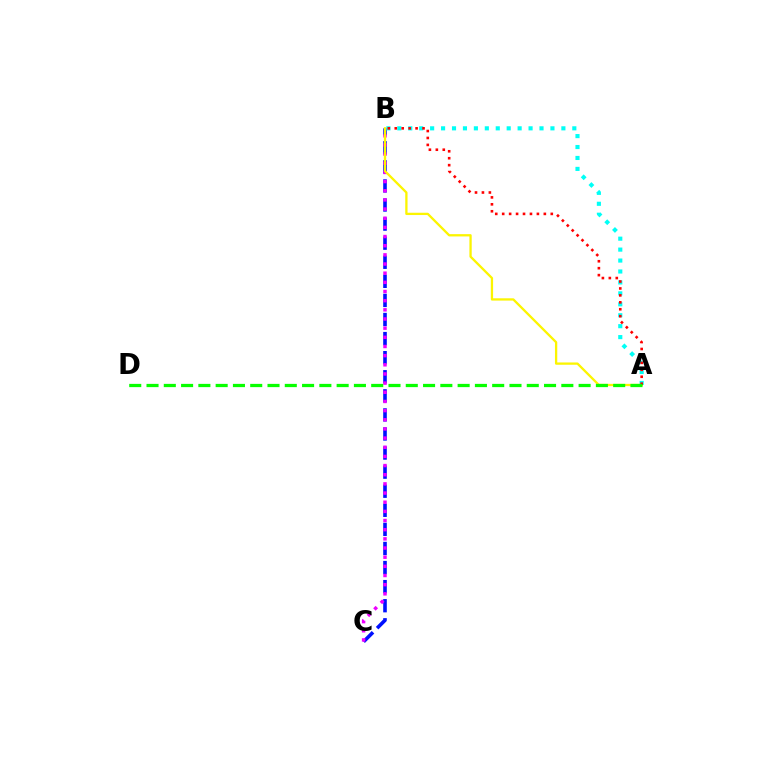{('B', 'C'): [{'color': '#0010ff', 'line_style': 'dashed', 'thickness': 2.59}, {'color': '#ee00ff', 'line_style': 'dotted', 'thickness': 2.49}], ('A', 'B'): [{'color': '#00fff6', 'line_style': 'dotted', 'thickness': 2.97}, {'color': '#fcf500', 'line_style': 'solid', 'thickness': 1.65}, {'color': '#ff0000', 'line_style': 'dotted', 'thickness': 1.89}], ('A', 'D'): [{'color': '#08ff00', 'line_style': 'dashed', 'thickness': 2.35}]}